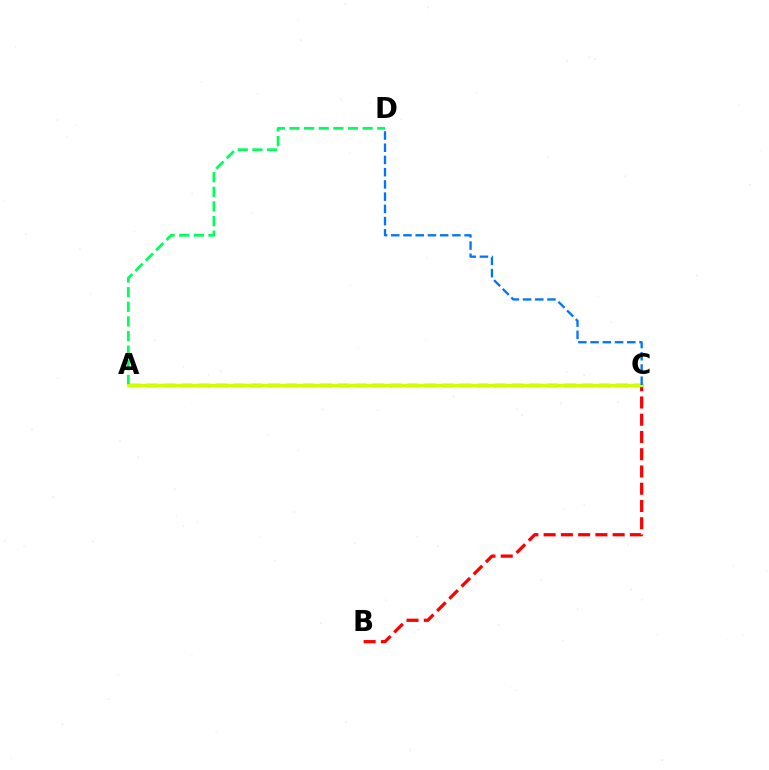{('B', 'C'): [{'color': '#ff0000', 'line_style': 'dashed', 'thickness': 2.34}], ('A', 'D'): [{'color': '#00ff5c', 'line_style': 'dashed', 'thickness': 1.99}], ('A', 'C'): [{'color': '#b900ff', 'line_style': 'dashed', 'thickness': 2.36}, {'color': '#d1ff00', 'line_style': 'solid', 'thickness': 2.26}], ('C', 'D'): [{'color': '#0074ff', 'line_style': 'dashed', 'thickness': 1.66}]}